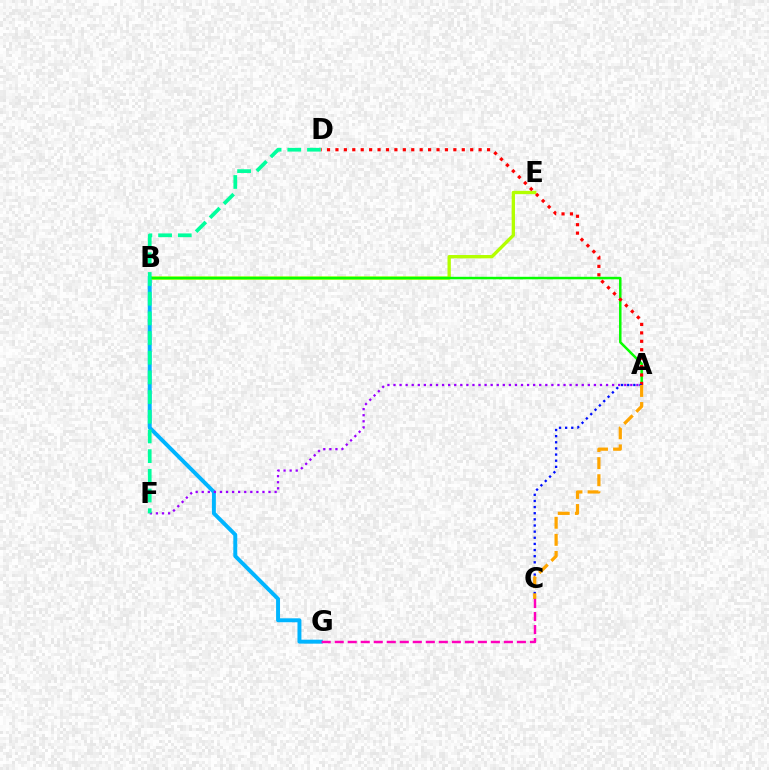{('B', 'G'): [{'color': '#00b5ff', 'line_style': 'solid', 'thickness': 2.84}], ('B', 'E'): [{'color': '#b3ff00', 'line_style': 'solid', 'thickness': 2.4}], ('A', 'B'): [{'color': '#08ff00', 'line_style': 'solid', 'thickness': 1.8}], ('C', 'G'): [{'color': '#ff00bd', 'line_style': 'dashed', 'thickness': 1.77}], ('A', 'D'): [{'color': '#ff0000', 'line_style': 'dotted', 'thickness': 2.29}], ('A', 'C'): [{'color': '#0010ff', 'line_style': 'dotted', 'thickness': 1.67}, {'color': '#ffa500', 'line_style': 'dashed', 'thickness': 2.32}], ('A', 'F'): [{'color': '#9b00ff', 'line_style': 'dotted', 'thickness': 1.65}], ('D', 'F'): [{'color': '#00ff9d', 'line_style': 'dashed', 'thickness': 2.67}]}